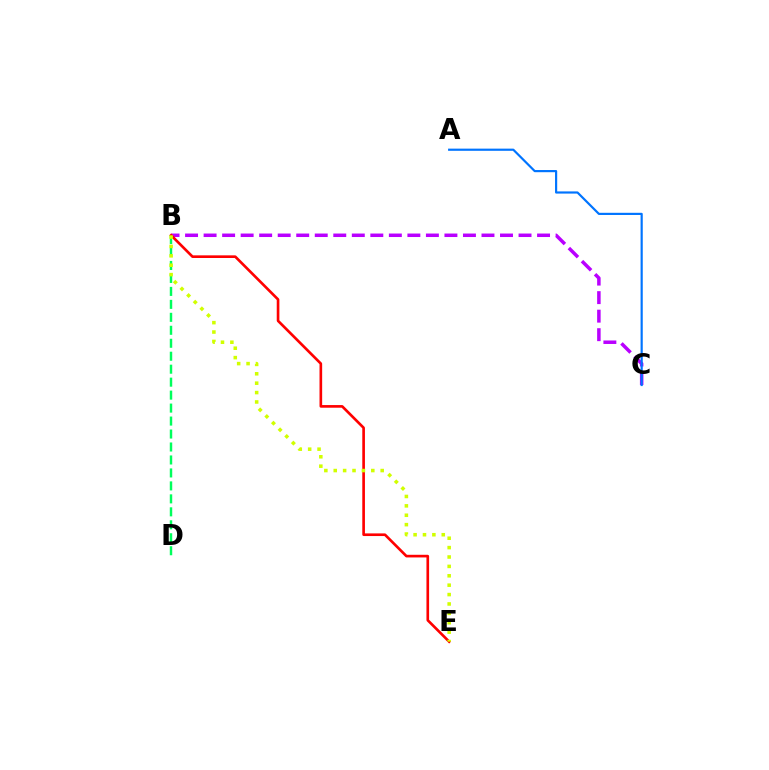{('B', 'C'): [{'color': '#b900ff', 'line_style': 'dashed', 'thickness': 2.52}], ('B', 'D'): [{'color': '#00ff5c', 'line_style': 'dashed', 'thickness': 1.76}], ('A', 'C'): [{'color': '#0074ff', 'line_style': 'solid', 'thickness': 1.57}], ('B', 'E'): [{'color': '#ff0000', 'line_style': 'solid', 'thickness': 1.91}, {'color': '#d1ff00', 'line_style': 'dotted', 'thickness': 2.55}]}